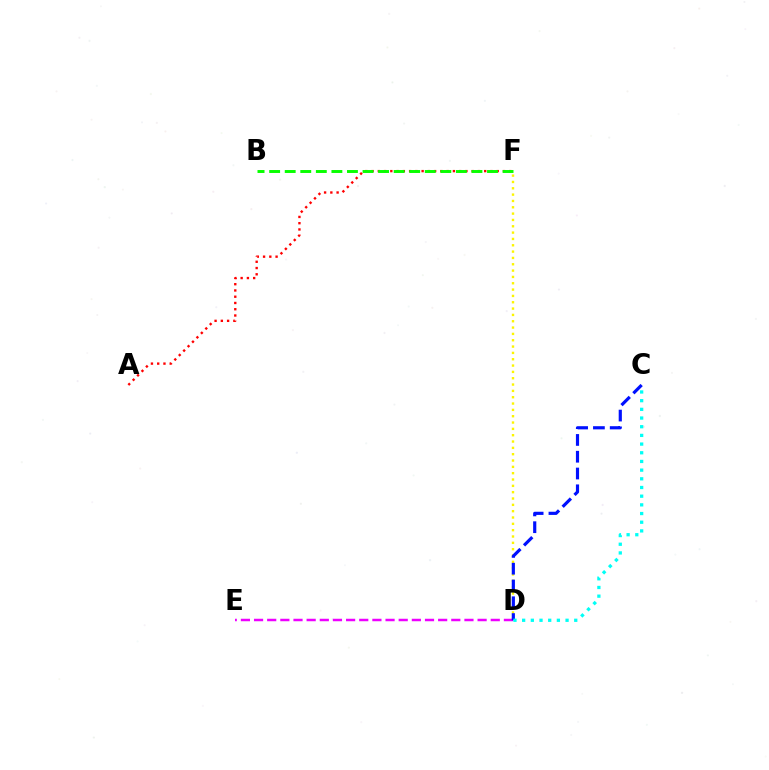{('D', 'F'): [{'color': '#fcf500', 'line_style': 'dotted', 'thickness': 1.72}], ('D', 'E'): [{'color': '#ee00ff', 'line_style': 'dashed', 'thickness': 1.79}], ('A', 'F'): [{'color': '#ff0000', 'line_style': 'dotted', 'thickness': 1.7}], ('B', 'F'): [{'color': '#08ff00', 'line_style': 'dashed', 'thickness': 2.11}], ('C', 'D'): [{'color': '#0010ff', 'line_style': 'dashed', 'thickness': 2.28}, {'color': '#00fff6', 'line_style': 'dotted', 'thickness': 2.36}]}